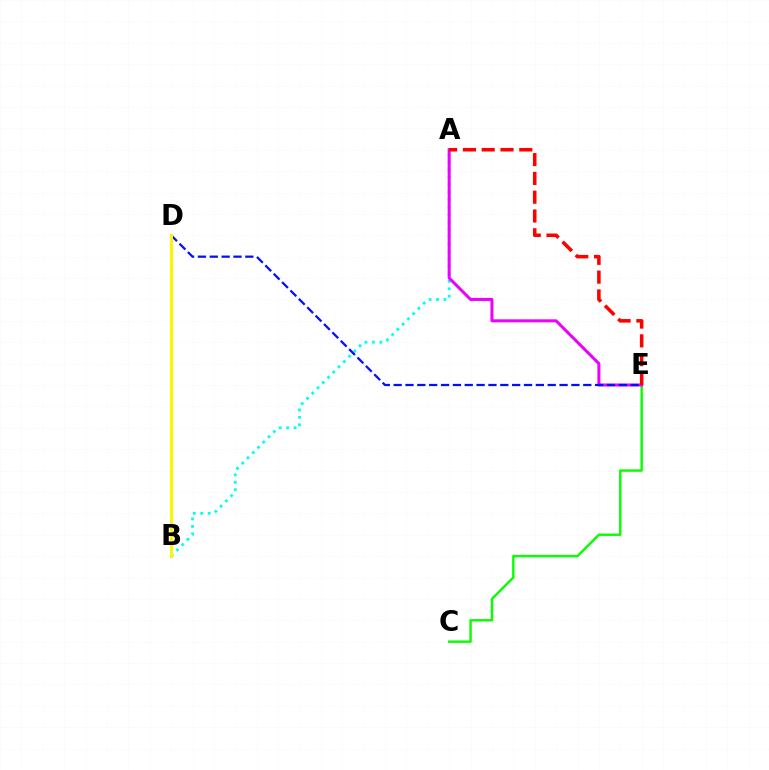{('A', 'B'): [{'color': '#00fff6', 'line_style': 'dotted', 'thickness': 2.02}], ('C', 'E'): [{'color': '#08ff00', 'line_style': 'solid', 'thickness': 1.74}], ('A', 'E'): [{'color': '#ee00ff', 'line_style': 'solid', 'thickness': 2.18}, {'color': '#ff0000', 'line_style': 'dashed', 'thickness': 2.55}], ('D', 'E'): [{'color': '#0010ff', 'line_style': 'dashed', 'thickness': 1.61}], ('B', 'D'): [{'color': '#fcf500', 'line_style': 'solid', 'thickness': 2.2}]}